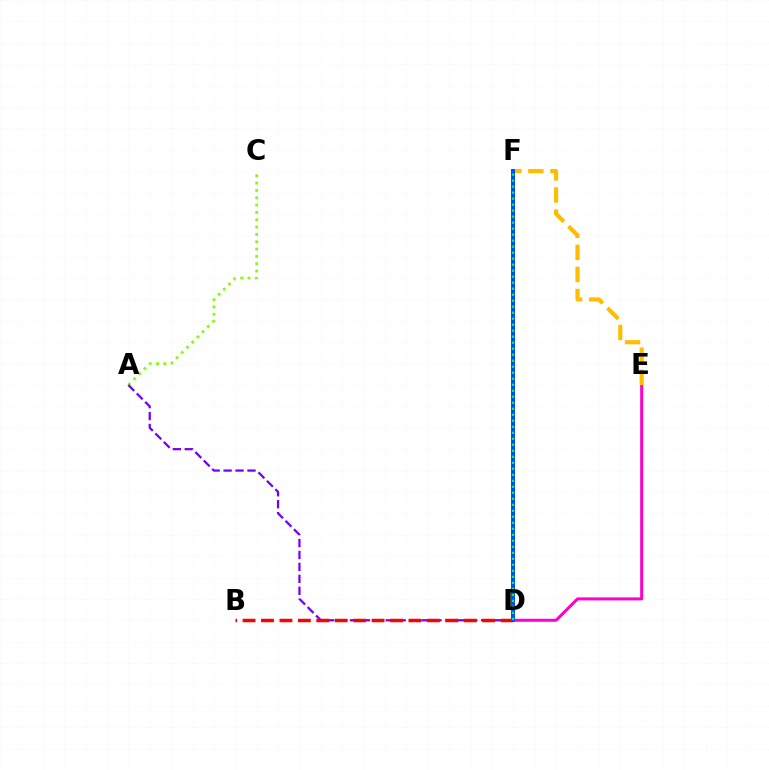{('A', 'C'): [{'color': '#84ff00', 'line_style': 'dotted', 'thickness': 1.99}], ('A', 'D'): [{'color': '#7200ff', 'line_style': 'dashed', 'thickness': 1.62}], ('D', 'F'): [{'color': '#00fff6', 'line_style': 'solid', 'thickness': 2.61}, {'color': '#004bff', 'line_style': 'solid', 'thickness': 2.87}, {'color': '#00ff39', 'line_style': 'dotted', 'thickness': 1.63}], ('D', 'E'): [{'color': '#ff00cf', 'line_style': 'solid', 'thickness': 2.17}], ('E', 'F'): [{'color': '#ffbd00', 'line_style': 'dashed', 'thickness': 3.0}], ('B', 'D'): [{'color': '#ff0000', 'line_style': 'dashed', 'thickness': 2.5}]}